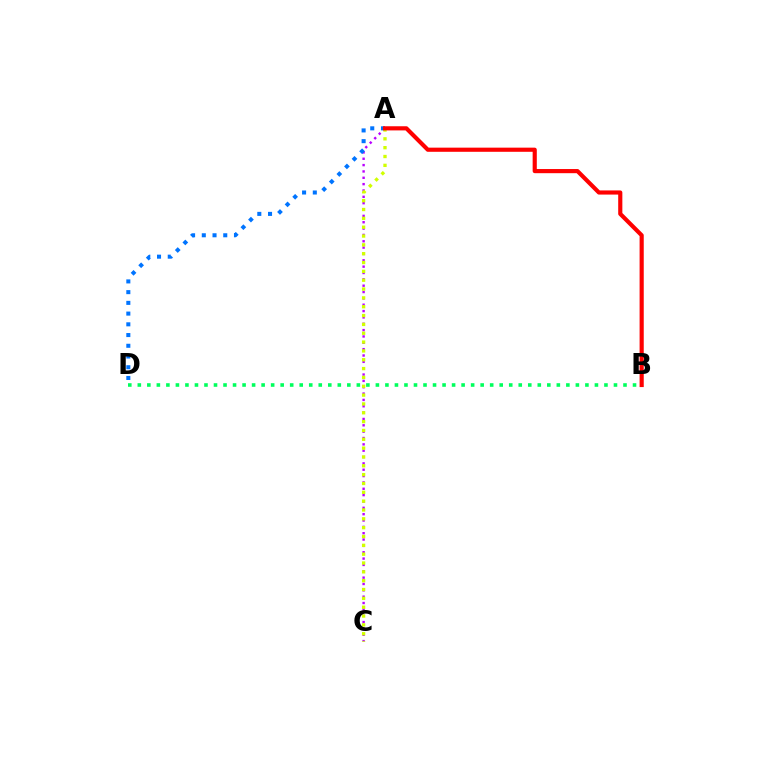{('B', 'D'): [{'color': '#00ff5c', 'line_style': 'dotted', 'thickness': 2.59}], ('A', 'C'): [{'color': '#b900ff', 'line_style': 'dotted', 'thickness': 1.72}, {'color': '#d1ff00', 'line_style': 'dotted', 'thickness': 2.4}], ('A', 'D'): [{'color': '#0074ff', 'line_style': 'dotted', 'thickness': 2.91}], ('A', 'B'): [{'color': '#ff0000', 'line_style': 'solid', 'thickness': 2.99}]}